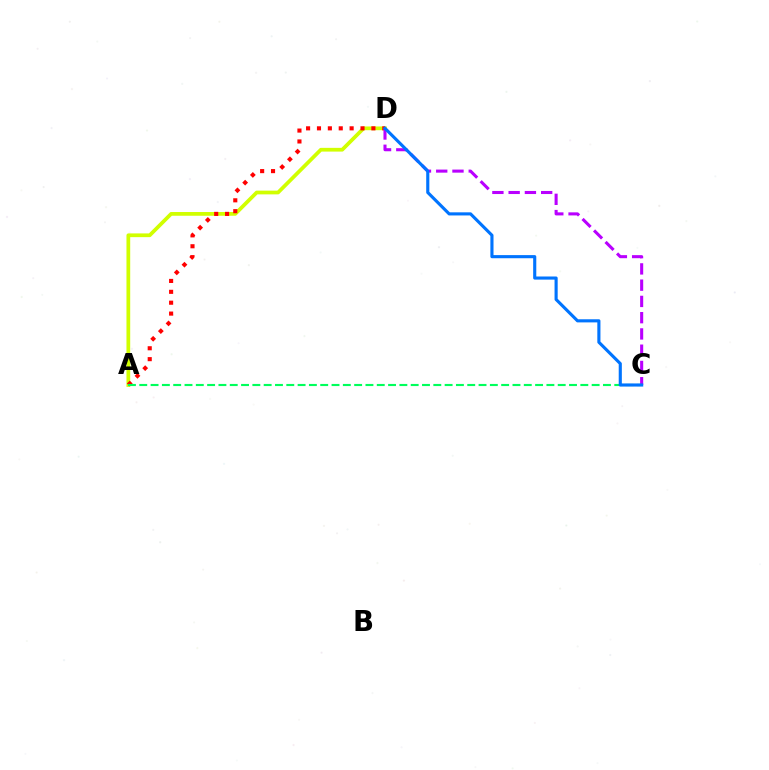{('A', 'D'): [{'color': '#d1ff00', 'line_style': 'solid', 'thickness': 2.69}, {'color': '#ff0000', 'line_style': 'dotted', 'thickness': 2.96}], ('C', 'D'): [{'color': '#b900ff', 'line_style': 'dashed', 'thickness': 2.21}, {'color': '#0074ff', 'line_style': 'solid', 'thickness': 2.25}], ('A', 'C'): [{'color': '#00ff5c', 'line_style': 'dashed', 'thickness': 1.54}]}